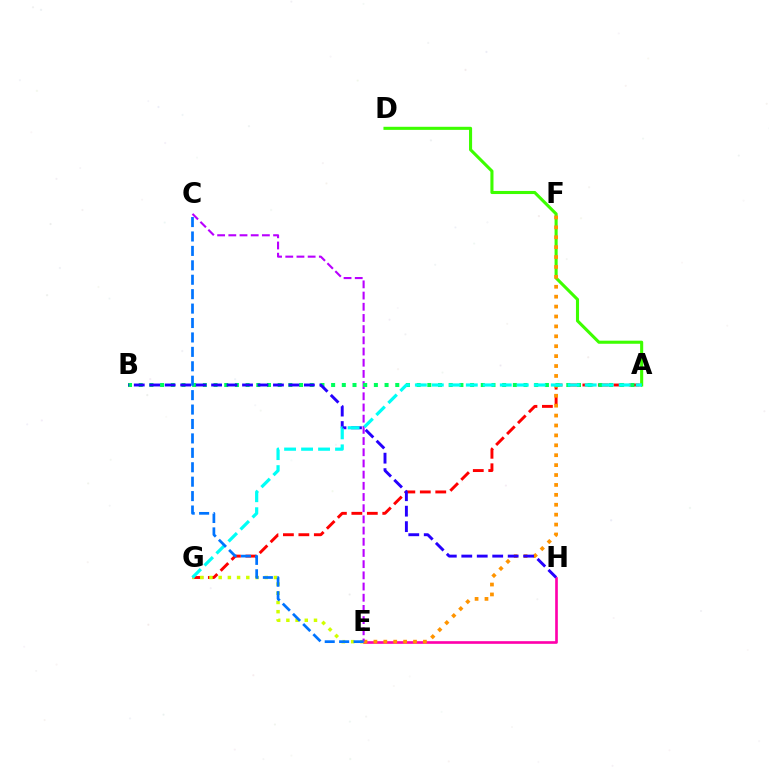{('A', 'D'): [{'color': '#3dff00', 'line_style': 'solid', 'thickness': 2.22}], ('A', 'G'): [{'color': '#ff0000', 'line_style': 'dashed', 'thickness': 2.1}, {'color': '#00fff6', 'line_style': 'dashed', 'thickness': 2.31}], ('E', 'H'): [{'color': '#ff00ac', 'line_style': 'solid', 'thickness': 1.91}], ('E', 'G'): [{'color': '#d1ff00', 'line_style': 'dotted', 'thickness': 2.5}], ('E', 'F'): [{'color': '#ff9400', 'line_style': 'dotted', 'thickness': 2.69}], ('C', 'E'): [{'color': '#b900ff', 'line_style': 'dashed', 'thickness': 1.52}, {'color': '#0074ff', 'line_style': 'dashed', 'thickness': 1.96}], ('A', 'B'): [{'color': '#00ff5c', 'line_style': 'dotted', 'thickness': 2.9}], ('B', 'H'): [{'color': '#2500ff', 'line_style': 'dashed', 'thickness': 2.1}]}